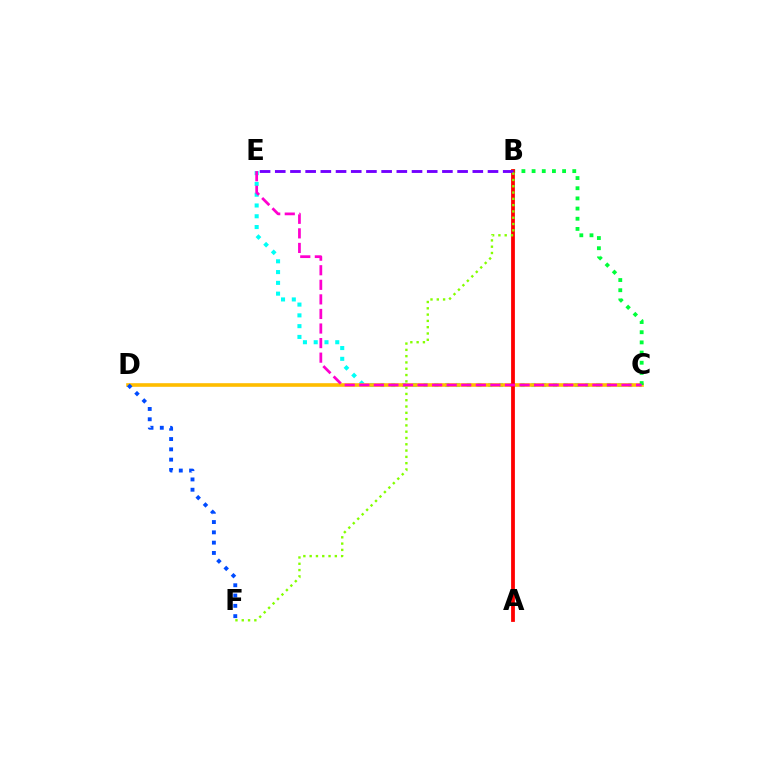{('C', 'E'): [{'color': '#00fff6', 'line_style': 'dotted', 'thickness': 2.93}, {'color': '#ff00cf', 'line_style': 'dashed', 'thickness': 1.98}], ('C', 'D'): [{'color': '#ffbd00', 'line_style': 'solid', 'thickness': 2.6}], ('B', 'C'): [{'color': '#00ff39', 'line_style': 'dotted', 'thickness': 2.76}], ('D', 'F'): [{'color': '#004bff', 'line_style': 'dotted', 'thickness': 2.8}], ('A', 'B'): [{'color': '#ff0000', 'line_style': 'solid', 'thickness': 2.72}], ('B', 'E'): [{'color': '#7200ff', 'line_style': 'dashed', 'thickness': 2.06}], ('B', 'F'): [{'color': '#84ff00', 'line_style': 'dotted', 'thickness': 1.71}]}